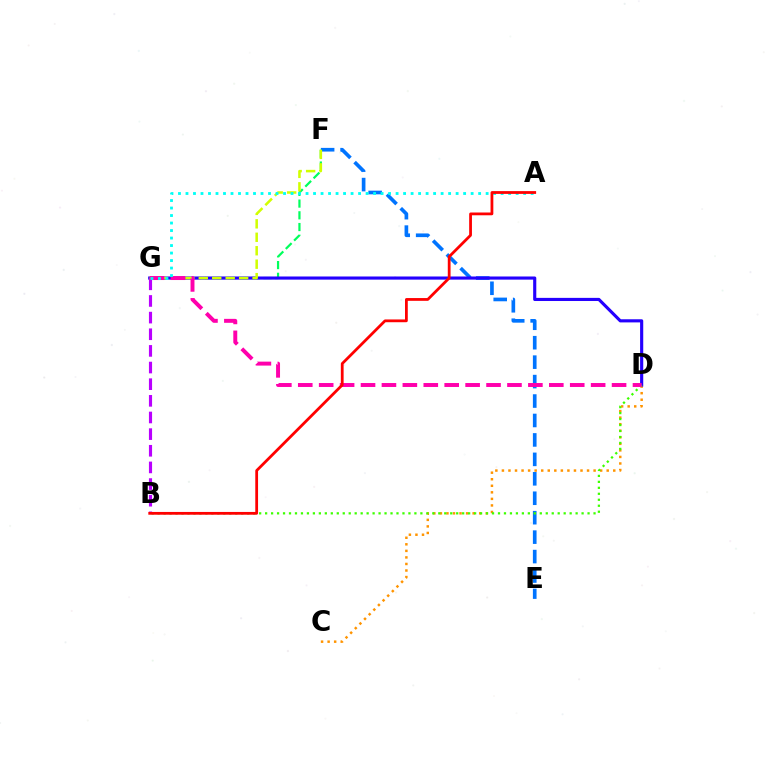{('C', 'D'): [{'color': '#ff9400', 'line_style': 'dotted', 'thickness': 1.78}], ('E', 'F'): [{'color': '#0074ff', 'line_style': 'dashed', 'thickness': 2.64}], ('F', 'G'): [{'color': '#00ff5c', 'line_style': 'dashed', 'thickness': 1.59}, {'color': '#d1ff00', 'line_style': 'dashed', 'thickness': 1.83}], ('D', 'G'): [{'color': '#2500ff', 'line_style': 'solid', 'thickness': 2.26}, {'color': '#ff00ac', 'line_style': 'dashed', 'thickness': 2.84}], ('B', 'D'): [{'color': '#3dff00', 'line_style': 'dotted', 'thickness': 1.62}], ('B', 'G'): [{'color': '#b900ff', 'line_style': 'dashed', 'thickness': 2.26}], ('A', 'G'): [{'color': '#00fff6', 'line_style': 'dotted', 'thickness': 2.04}], ('A', 'B'): [{'color': '#ff0000', 'line_style': 'solid', 'thickness': 2.0}]}